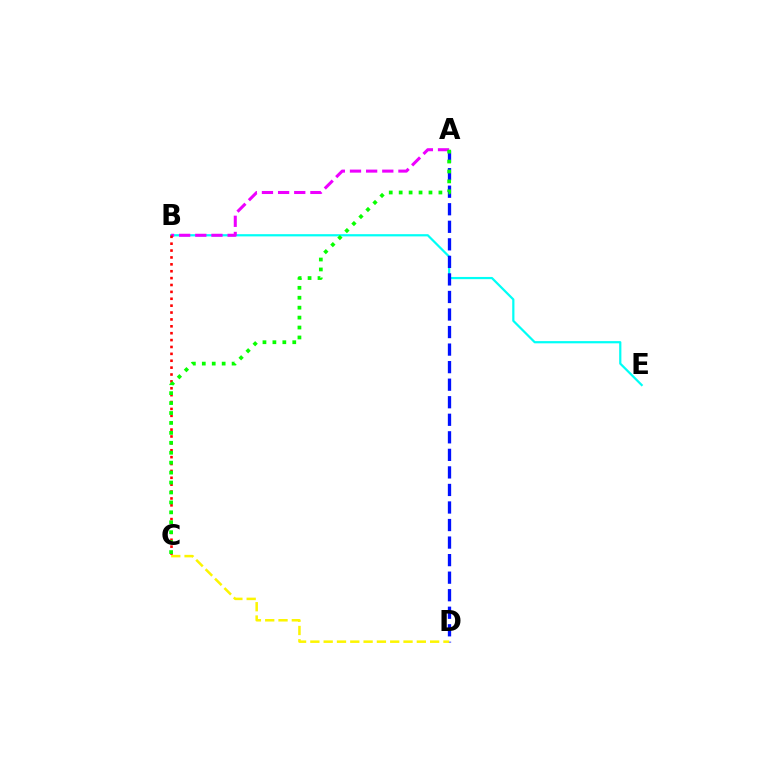{('B', 'E'): [{'color': '#00fff6', 'line_style': 'solid', 'thickness': 1.6}], ('A', 'B'): [{'color': '#ee00ff', 'line_style': 'dashed', 'thickness': 2.19}], ('A', 'D'): [{'color': '#0010ff', 'line_style': 'dashed', 'thickness': 2.38}], ('C', 'D'): [{'color': '#fcf500', 'line_style': 'dashed', 'thickness': 1.81}], ('B', 'C'): [{'color': '#ff0000', 'line_style': 'dotted', 'thickness': 1.87}], ('A', 'C'): [{'color': '#08ff00', 'line_style': 'dotted', 'thickness': 2.7}]}